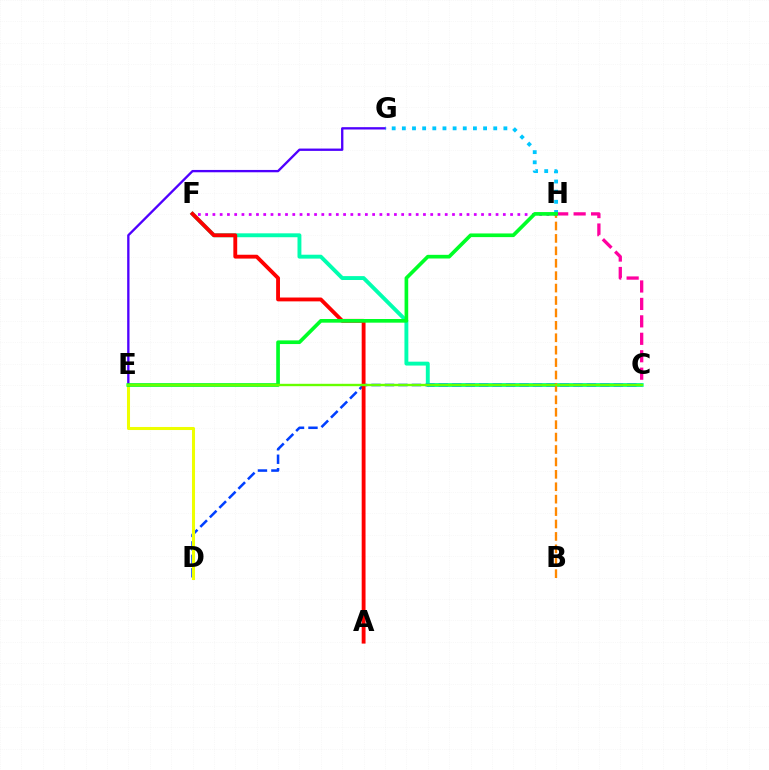{('C', 'F'): [{'color': '#00ffaf', 'line_style': 'solid', 'thickness': 2.81}], ('F', 'H'): [{'color': '#d600ff', 'line_style': 'dotted', 'thickness': 1.97}], ('B', 'H'): [{'color': '#ff8800', 'line_style': 'dashed', 'thickness': 1.69}], ('C', 'D'): [{'color': '#003fff', 'line_style': 'dashed', 'thickness': 1.83}], ('C', 'H'): [{'color': '#ff00a0', 'line_style': 'dashed', 'thickness': 2.37}], ('E', 'G'): [{'color': '#4f00ff', 'line_style': 'solid', 'thickness': 1.68}], ('D', 'E'): [{'color': '#eeff00', 'line_style': 'solid', 'thickness': 2.2}], ('A', 'F'): [{'color': '#ff0000', 'line_style': 'solid', 'thickness': 2.77}], ('G', 'H'): [{'color': '#00c7ff', 'line_style': 'dotted', 'thickness': 2.76}], ('E', 'H'): [{'color': '#00ff27', 'line_style': 'solid', 'thickness': 2.64}], ('C', 'E'): [{'color': '#66ff00', 'line_style': 'solid', 'thickness': 1.72}]}